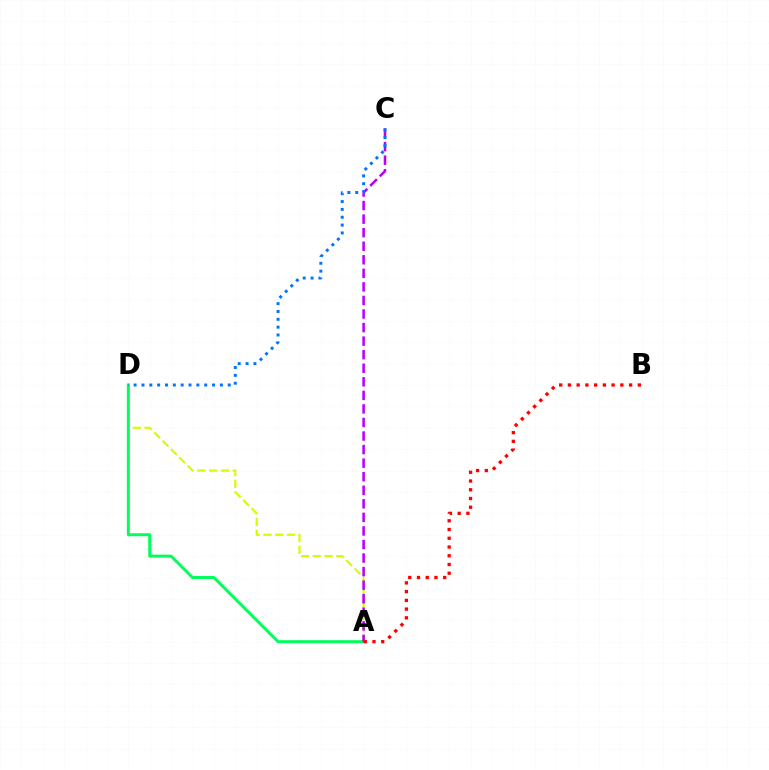{('A', 'D'): [{'color': '#d1ff00', 'line_style': 'dashed', 'thickness': 1.6}, {'color': '#00ff5c', 'line_style': 'solid', 'thickness': 2.14}], ('A', 'C'): [{'color': '#b900ff', 'line_style': 'dashed', 'thickness': 1.84}], ('C', 'D'): [{'color': '#0074ff', 'line_style': 'dotted', 'thickness': 2.13}], ('A', 'B'): [{'color': '#ff0000', 'line_style': 'dotted', 'thickness': 2.37}]}